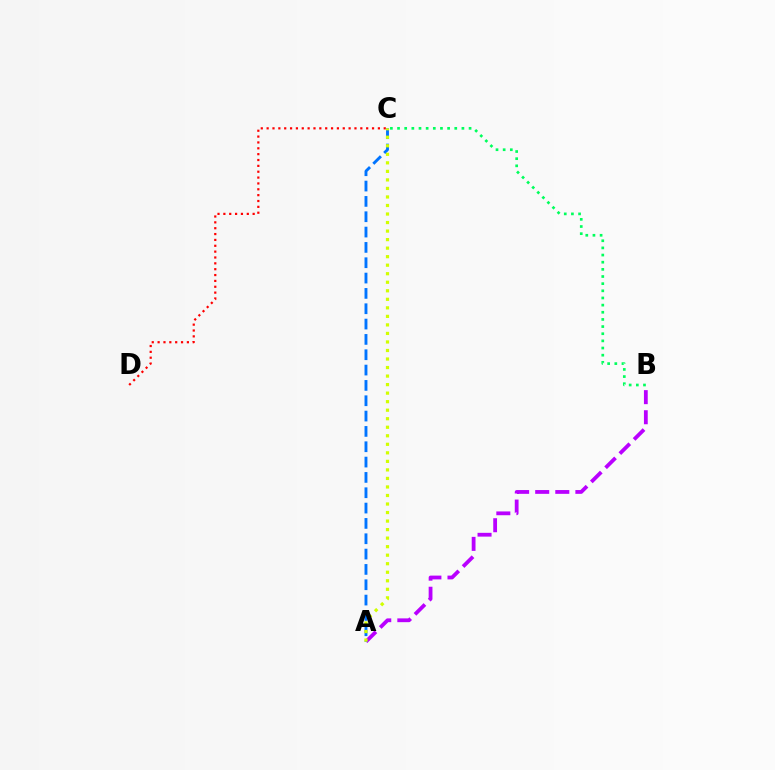{('A', 'B'): [{'color': '#b900ff', 'line_style': 'dashed', 'thickness': 2.73}], ('A', 'C'): [{'color': '#0074ff', 'line_style': 'dashed', 'thickness': 2.08}, {'color': '#d1ff00', 'line_style': 'dotted', 'thickness': 2.32}], ('C', 'D'): [{'color': '#ff0000', 'line_style': 'dotted', 'thickness': 1.59}], ('B', 'C'): [{'color': '#00ff5c', 'line_style': 'dotted', 'thickness': 1.94}]}